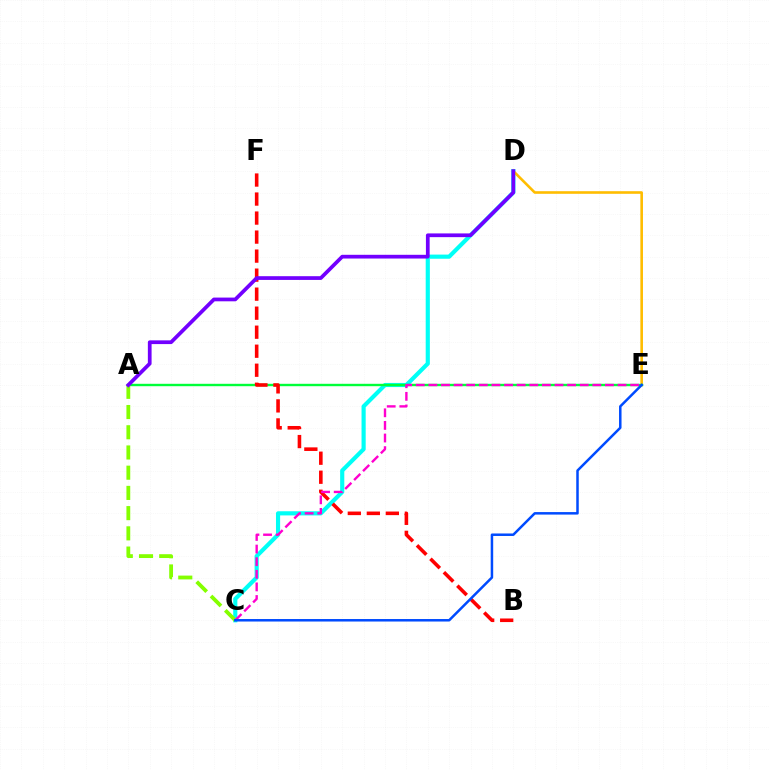{('C', 'D'): [{'color': '#00fff6', 'line_style': 'solid', 'thickness': 2.99}], ('D', 'E'): [{'color': '#ffbd00', 'line_style': 'solid', 'thickness': 1.88}], ('A', 'E'): [{'color': '#00ff39', 'line_style': 'solid', 'thickness': 1.73}], ('B', 'F'): [{'color': '#ff0000', 'line_style': 'dashed', 'thickness': 2.58}], ('A', 'C'): [{'color': '#84ff00', 'line_style': 'dashed', 'thickness': 2.75}], ('C', 'E'): [{'color': '#ff00cf', 'line_style': 'dashed', 'thickness': 1.71}, {'color': '#004bff', 'line_style': 'solid', 'thickness': 1.8}], ('A', 'D'): [{'color': '#7200ff', 'line_style': 'solid', 'thickness': 2.69}]}